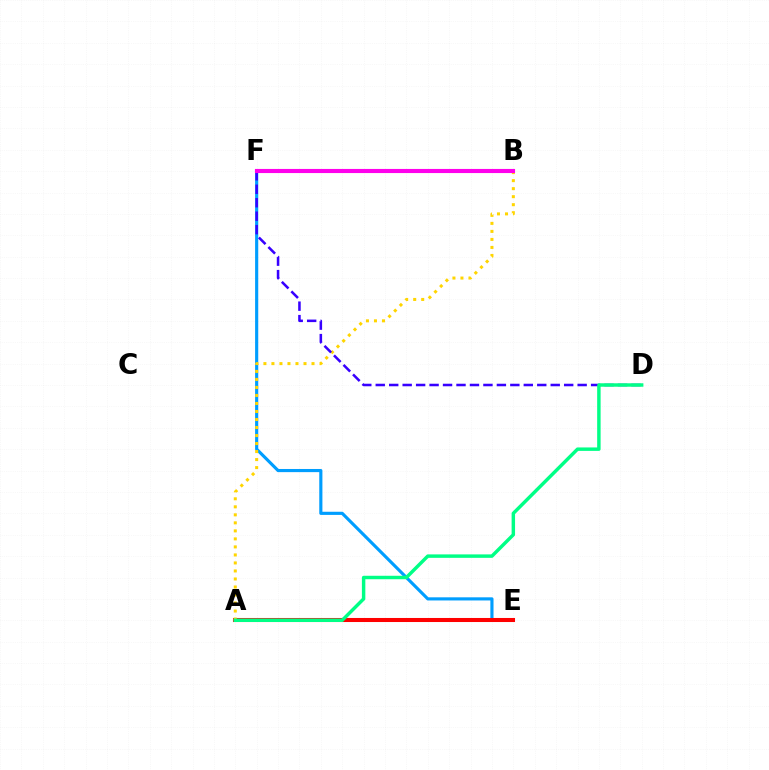{('E', 'F'): [{'color': '#009eff', 'line_style': 'solid', 'thickness': 2.26}], ('A', 'E'): [{'color': '#ff0000', 'line_style': 'solid', 'thickness': 2.92}], ('A', 'B'): [{'color': '#ffd500', 'line_style': 'dotted', 'thickness': 2.18}], ('D', 'F'): [{'color': '#3700ff', 'line_style': 'dashed', 'thickness': 1.83}], ('A', 'D'): [{'color': '#00ff86', 'line_style': 'solid', 'thickness': 2.48}], ('B', 'F'): [{'color': '#4fff00', 'line_style': 'dotted', 'thickness': 2.88}, {'color': '#ff00ed', 'line_style': 'solid', 'thickness': 2.97}]}